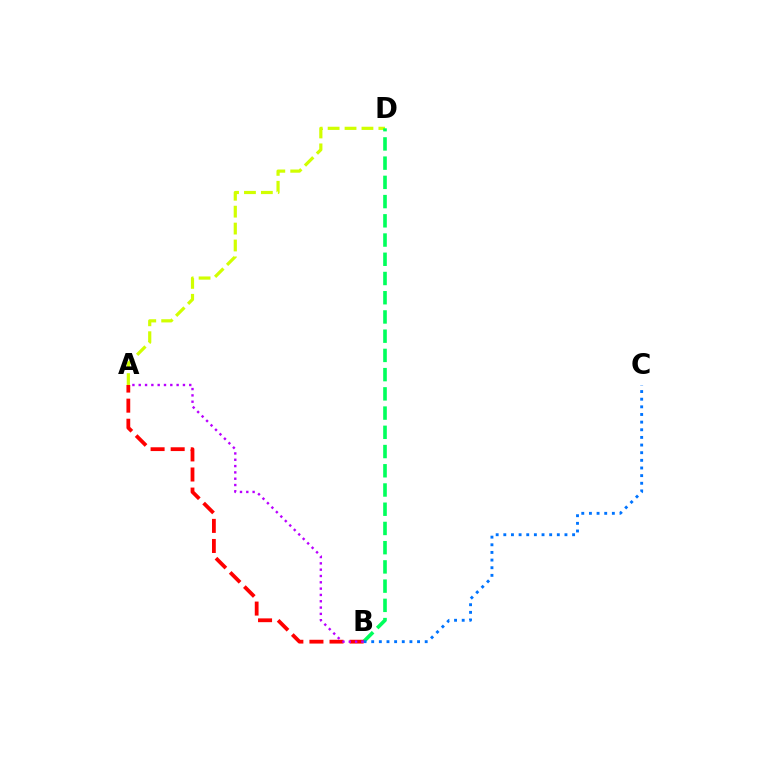{('A', 'D'): [{'color': '#d1ff00', 'line_style': 'dashed', 'thickness': 2.3}], ('B', 'D'): [{'color': '#00ff5c', 'line_style': 'dashed', 'thickness': 2.61}], ('B', 'C'): [{'color': '#0074ff', 'line_style': 'dotted', 'thickness': 2.08}], ('A', 'B'): [{'color': '#ff0000', 'line_style': 'dashed', 'thickness': 2.73}, {'color': '#b900ff', 'line_style': 'dotted', 'thickness': 1.72}]}